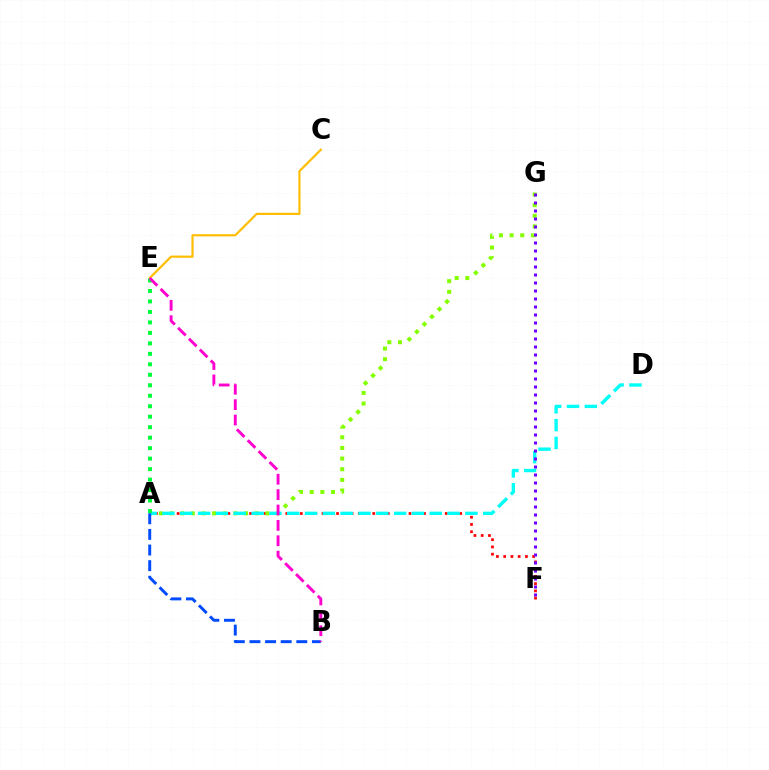{('A', 'F'): [{'color': '#ff0000', 'line_style': 'dotted', 'thickness': 1.97}], ('A', 'G'): [{'color': '#84ff00', 'line_style': 'dotted', 'thickness': 2.89}], ('A', 'D'): [{'color': '#00fff6', 'line_style': 'dashed', 'thickness': 2.42}], ('C', 'E'): [{'color': '#ffbd00', 'line_style': 'solid', 'thickness': 1.57}], ('A', 'B'): [{'color': '#004bff', 'line_style': 'dashed', 'thickness': 2.12}], ('A', 'E'): [{'color': '#00ff39', 'line_style': 'dotted', 'thickness': 2.85}], ('F', 'G'): [{'color': '#7200ff', 'line_style': 'dotted', 'thickness': 2.17}], ('B', 'E'): [{'color': '#ff00cf', 'line_style': 'dashed', 'thickness': 2.09}]}